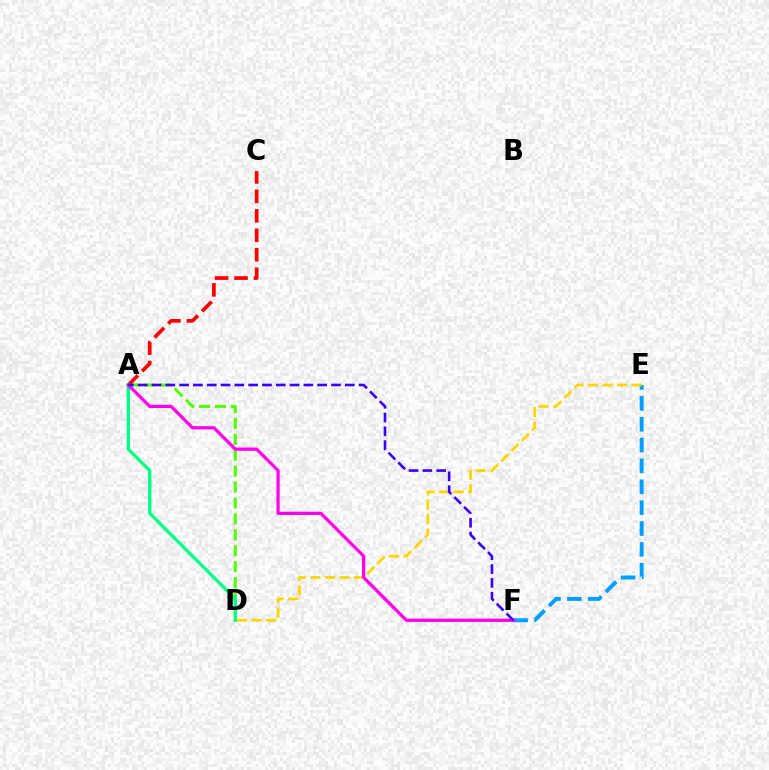{('A', 'D'): [{'color': '#4fff00', 'line_style': 'dashed', 'thickness': 2.16}, {'color': '#00ff86', 'line_style': 'solid', 'thickness': 2.39}], ('A', 'C'): [{'color': '#ff0000', 'line_style': 'dashed', 'thickness': 2.65}], ('E', 'F'): [{'color': '#009eff', 'line_style': 'dashed', 'thickness': 2.83}], ('D', 'E'): [{'color': '#ffd500', 'line_style': 'dashed', 'thickness': 1.98}], ('A', 'F'): [{'color': '#ff00ed', 'line_style': 'solid', 'thickness': 2.35}, {'color': '#3700ff', 'line_style': 'dashed', 'thickness': 1.88}]}